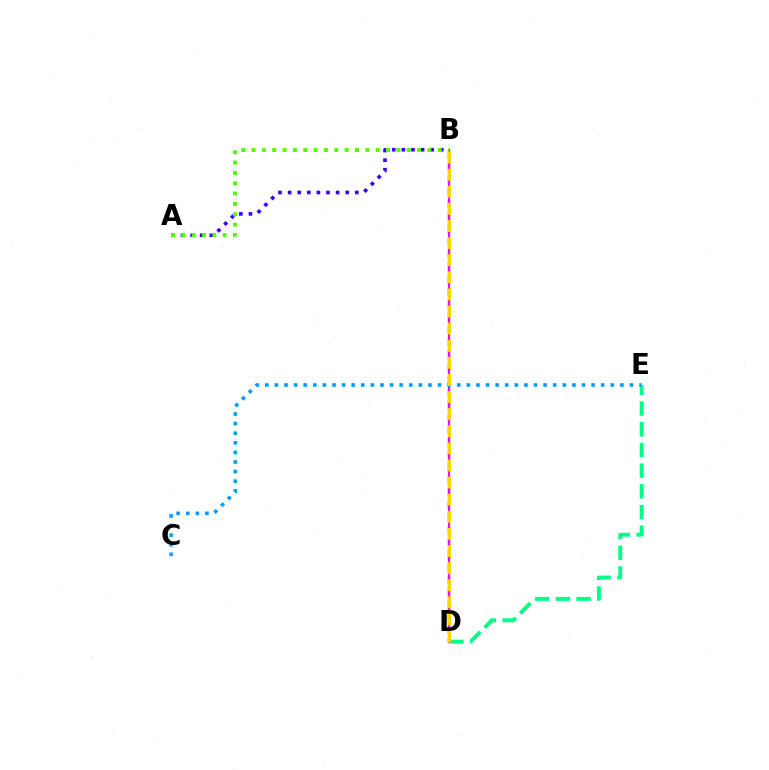{('B', 'D'): [{'color': '#ff0000', 'line_style': 'dashed', 'thickness': 1.7}, {'color': '#ff00ed', 'line_style': 'solid', 'thickness': 1.53}, {'color': '#ffd500', 'line_style': 'dashed', 'thickness': 2.32}], ('A', 'B'): [{'color': '#3700ff', 'line_style': 'dotted', 'thickness': 2.61}, {'color': '#4fff00', 'line_style': 'dotted', 'thickness': 2.81}], ('D', 'E'): [{'color': '#00ff86', 'line_style': 'dashed', 'thickness': 2.81}], ('C', 'E'): [{'color': '#009eff', 'line_style': 'dotted', 'thickness': 2.61}]}